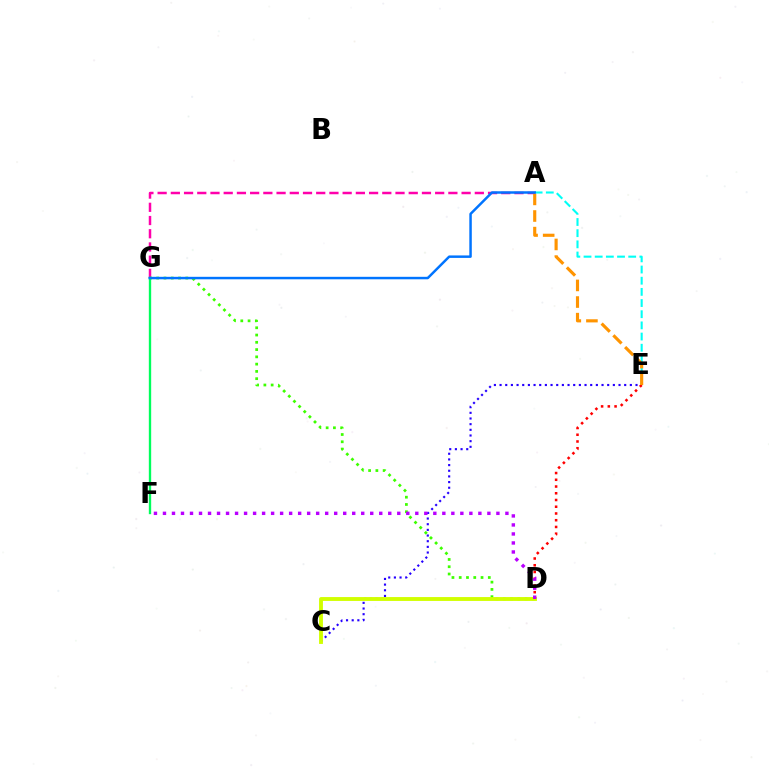{('A', 'G'): [{'color': '#ff00ac', 'line_style': 'dashed', 'thickness': 1.8}, {'color': '#0074ff', 'line_style': 'solid', 'thickness': 1.78}], ('D', 'G'): [{'color': '#3dff00', 'line_style': 'dotted', 'thickness': 1.98}], ('C', 'E'): [{'color': '#2500ff', 'line_style': 'dotted', 'thickness': 1.54}], ('C', 'D'): [{'color': '#d1ff00', 'line_style': 'solid', 'thickness': 2.78}], ('D', 'E'): [{'color': '#ff0000', 'line_style': 'dotted', 'thickness': 1.83}], ('A', 'E'): [{'color': '#00fff6', 'line_style': 'dashed', 'thickness': 1.52}, {'color': '#ff9400', 'line_style': 'dashed', 'thickness': 2.26}], ('D', 'F'): [{'color': '#b900ff', 'line_style': 'dotted', 'thickness': 2.45}], ('F', 'G'): [{'color': '#00ff5c', 'line_style': 'solid', 'thickness': 1.69}]}